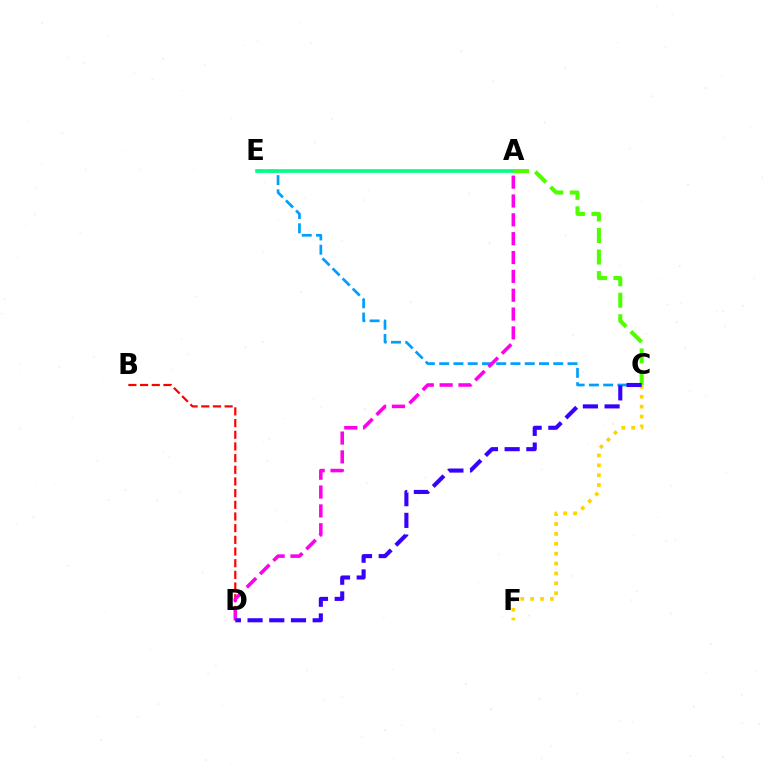{('C', 'E'): [{'color': '#009eff', 'line_style': 'dashed', 'thickness': 1.94}], ('B', 'D'): [{'color': '#ff0000', 'line_style': 'dashed', 'thickness': 1.59}], ('A', 'D'): [{'color': '#ff00ed', 'line_style': 'dashed', 'thickness': 2.56}], ('C', 'F'): [{'color': '#ffd500', 'line_style': 'dotted', 'thickness': 2.69}], ('A', 'E'): [{'color': '#00ff86', 'line_style': 'solid', 'thickness': 2.64}], ('A', 'C'): [{'color': '#4fff00', 'line_style': 'dashed', 'thickness': 2.92}], ('C', 'D'): [{'color': '#3700ff', 'line_style': 'dashed', 'thickness': 2.95}]}